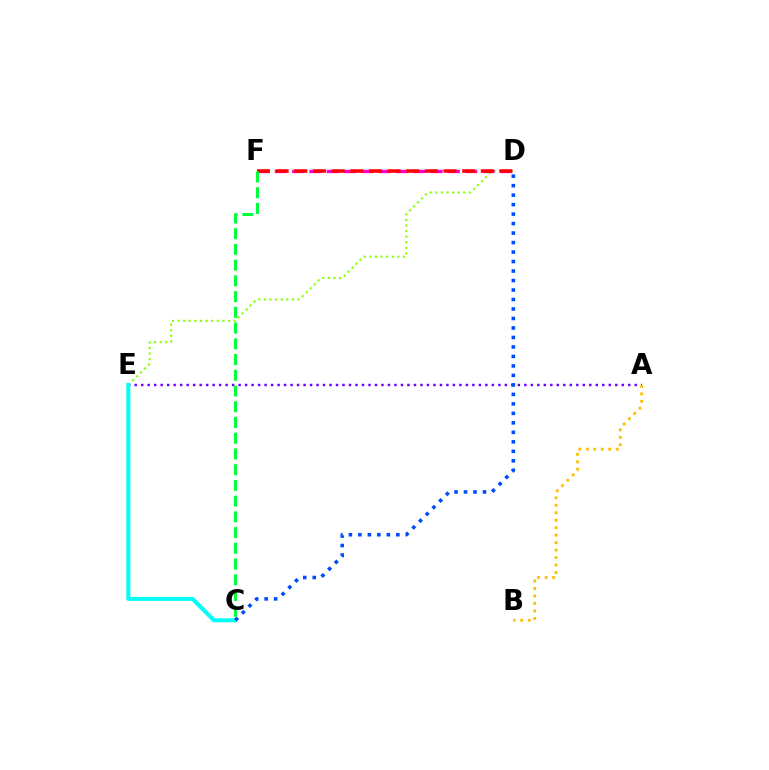{('D', 'E'): [{'color': '#84ff00', 'line_style': 'dotted', 'thickness': 1.52}], ('A', 'E'): [{'color': '#7200ff', 'line_style': 'dotted', 'thickness': 1.76}], ('D', 'F'): [{'color': '#ff00cf', 'line_style': 'dashed', 'thickness': 2.35}, {'color': '#ff0000', 'line_style': 'dashed', 'thickness': 2.53}], ('C', 'E'): [{'color': '#00fff6', 'line_style': 'solid', 'thickness': 2.91}], ('C', 'D'): [{'color': '#004bff', 'line_style': 'dotted', 'thickness': 2.58}], ('C', 'F'): [{'color': '#00ff39', 'line_style': 'dashed', 'thickness': 2.14}], ('A', 'B'): [{'color': '#ffbd00', 'line_style': 'dotted', 'thickness': 2.03}]}